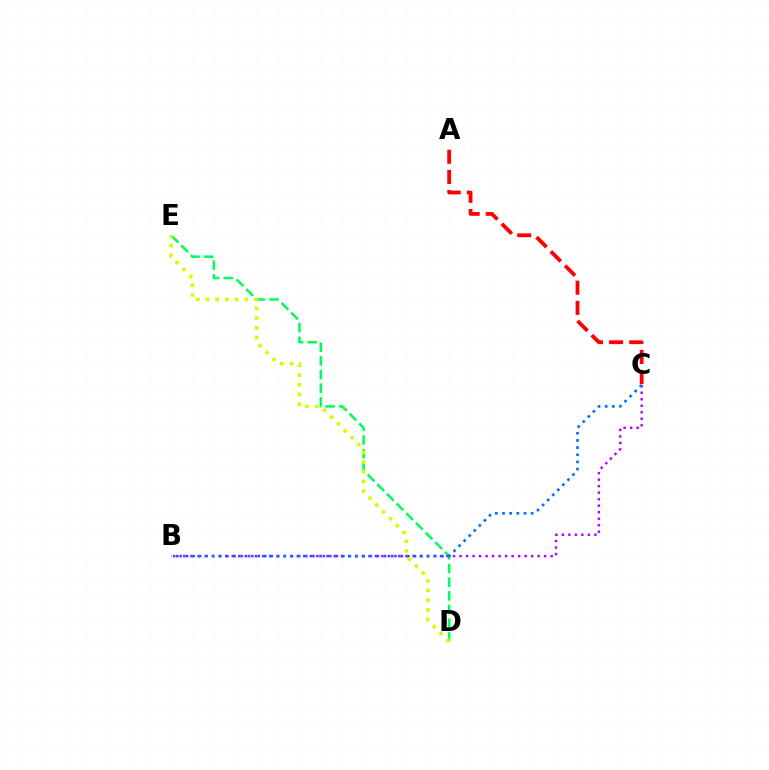{('D', 'E'): [{'color': '#00ff5c', 'line_style': 'dashed', 'thickness': 1.86}, {'color': '#d1ff00', 'line_style': 'dotted', 'thickness': 2.63}], ('B', 'C'): [{'color': '#b900ff', 'line_style': 'dotted', 'thickness': 1.77}, {'color': '#0074ff', 'line_style': 'dotted', 'thickness': 1.95}], ('A', 'C'): [{'color': '#ff0000', 'line_style': 'dashed', 'thickness': 2.74}]}